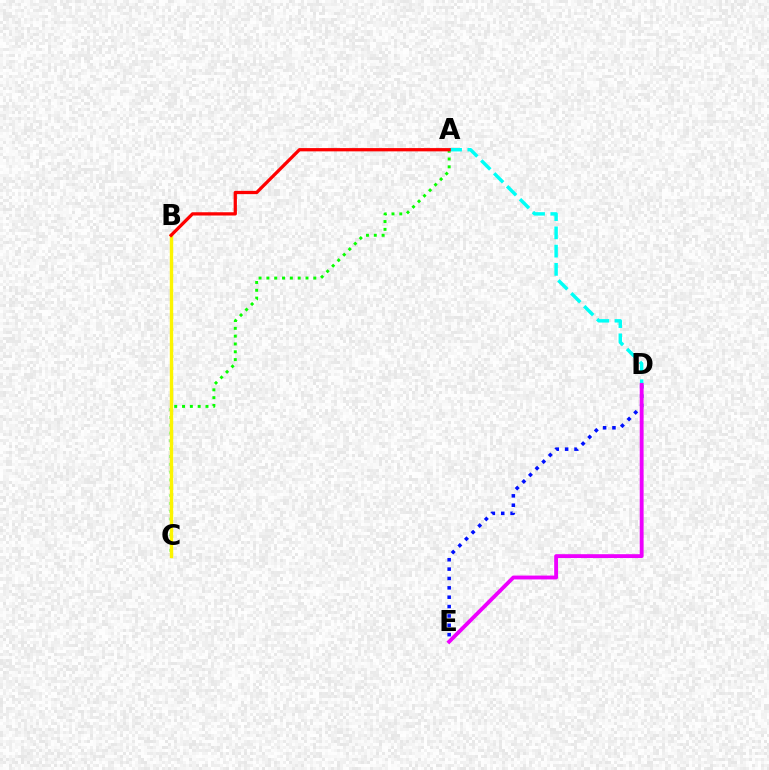{('A', 'C'): [{'color': '#08ff00', 'line_style': 'dotted', 'thickness': 2.12}], ('D', 'E'): [{'color': '#0010ff', 'line_style': 'dotted', 'thickness': 2.54}, {'color': '#ee00ff', 'line_style': 'solid', 'thickness': 2.77}], ('A', 'D'): [{'color': '#00fff6', 'line_style': 'dashed', 'thickness': 2.48}], ('B', 'C'): [{'color': '#fcf500', 'line_style': 'solid', 'thickness': 2.44}], ('A', 'B'): [{'color': '#ff0000', 'line_style': 'solid', 'thickness': 2.35}]}